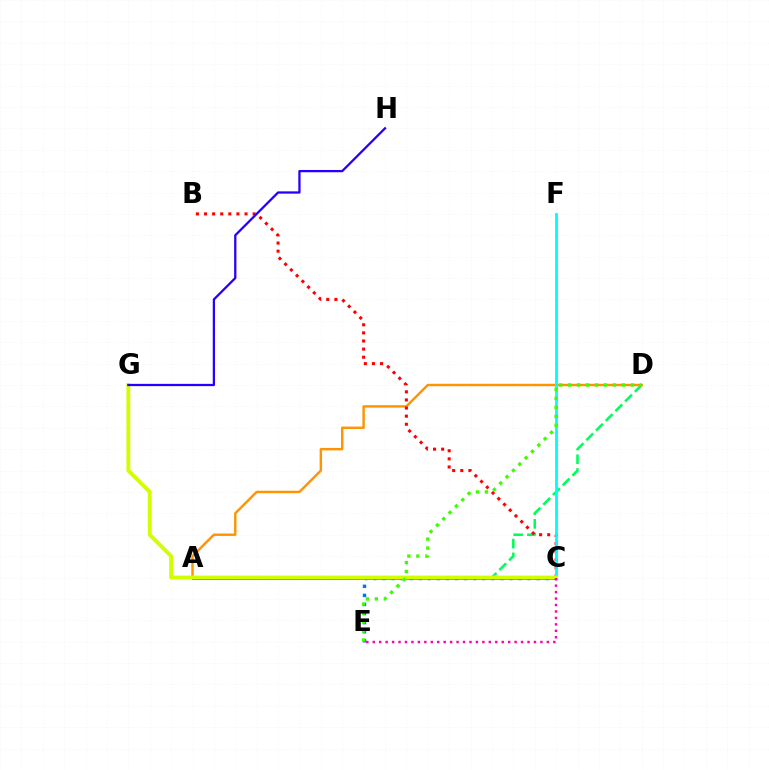{('A', 'D'): [{'color': '#00ff5c', 'line_style': 'dashed', 'thickness': 1.86}, {'color': '#ff9400', 'line_style': 'solid', 'thickness': 1.75}], ('C', 'E'): [{'color': '#0074ff', 'line_style': 'dotted', 'thickness': 2.47}, {'color': '#ff00ac', 'line_style': 'dotted', 'thickness': 1.75}], ('A', 'C'): [{'color': '#b900ff', 'line_style': 'solid', 'thickness': 1.91}], ('B', 'C'): [{'color': '#ff0000', 'line_style': 'dotted', 'thickness': 2.2}], ('C', 'F'): [{'color': '#00fff6', 'line_style': 'solid', 'thickness': 2.02}], ('C', 'G'): [{'color': '#d1ff00', 'line_style': 'solid', 'thickness': 2.78}], ('D', 'E'): [{'color': '#3dff00', 'line_style': 'dotted', 'thickness': 2.44}], ('G', 'H'): [{'color': '#2500ff', 'line_style': 'solid', 'thickness': 1.63}]}